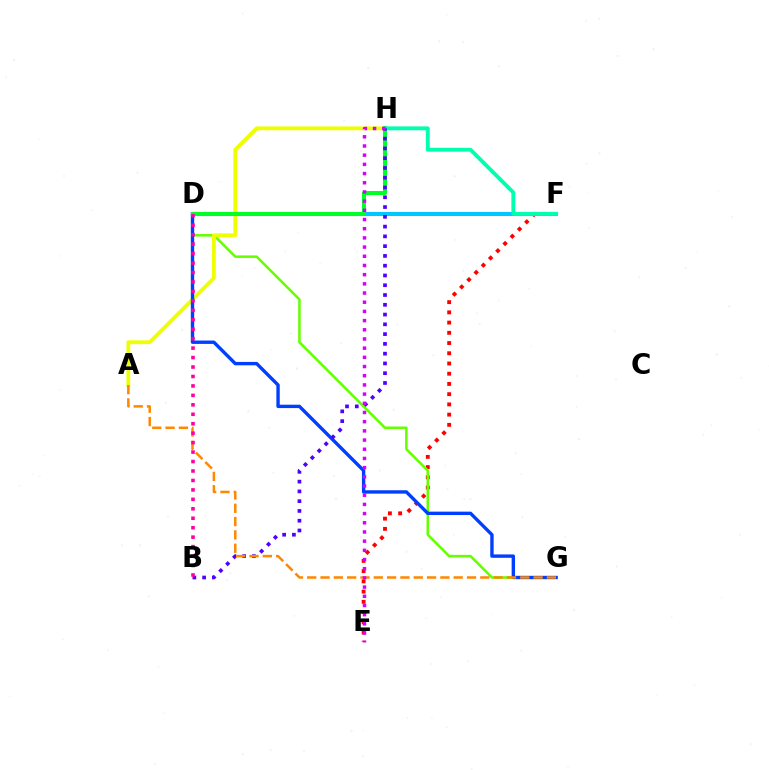{('E', 'F'): [{'color': '#ff0000', 'line_style': 'dotted', 'thickness': 2.78}], ('D', 'G'): [{'color': '#66ff00', 'line_style': 'solid', 'thickness': 1.82}, {'color': '#003fff', 'line_style': 'solid', 'thickness': 2.43}], ('D', 'F'): [{'color': '#00c7ff', 'line_style': 'solid', 'thickness': 2.94}], ('A', 'H'): [{'color': '#eeff00', 'line_style': 'solid', 'thickness': 2.75}], ('D', 'H'): [{'color': '#00ff27', 'line_style': 'solid', 'thickness': 2.9}], ('F', 'H'): [{'color': '#00ffaf', 'line_style': 'solid', 'thickness': 2.78}], ('B', 'H'): [{'color': '#4f00ff', 'line_style': 'dotted', 'thickness': 2.66}], ('A', 'G'): [{'color': '#ff8800', 'line_style': 'dashed', 'thickness': 1.81}], ('E', 'H'): [{'color': '#d600ff', 'line_style': 'dotted', 'thickness': 2.5}], ('B', 'D'): [{'color': '#ff00a0', 'line_style': 'dotted', 'thickness': 2.57}]}